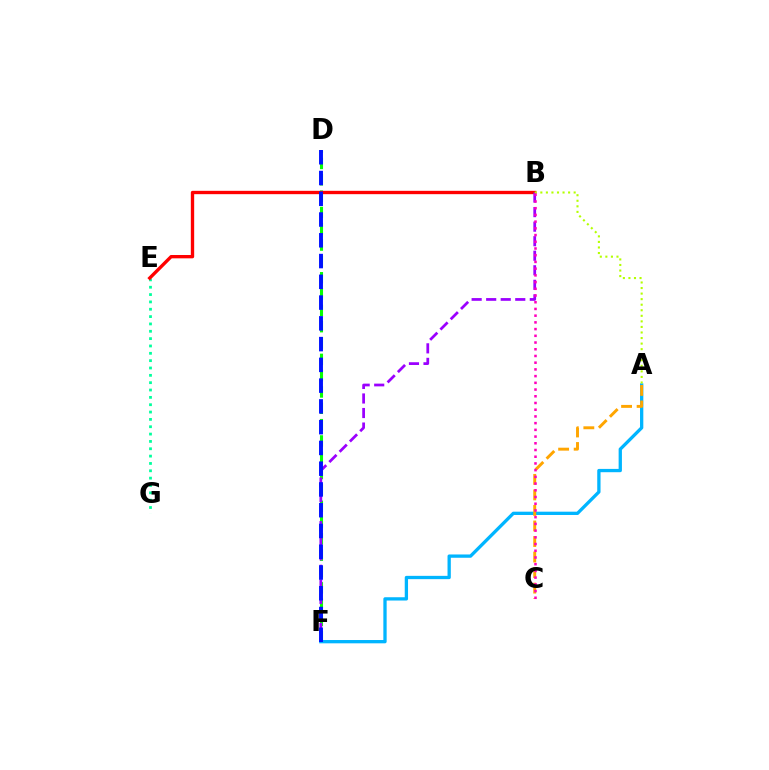{('D', 'F'): [{'color': '#08ff00', 'line_style': 'dashed', 'thickness': 2.22}, {'color': '#0010ff', 'line_style': 'dashed', 'thickness': 2.82}], ('E', 'G'): [{'color': '#00ff9d', 'line_style': 'dotted', 'thickness': 1.99}], ('A', 'F'): [{'color': '#00b5ff', 'line_style': 'solid', 'thickness': 2.37}], ('B', 'E'): [{'color': '#ff0000', 'line_style': 'solid', 'thickness': 2.41}], ('A', 'C'): [{'color': '#ffa500', 'line_style': 'dashed', 'thickness': 2.11}], ('B', 'F'): [{'color': '#9b00ff', 'line_style': 'dashed', 'thickness': 1.98}], ('A', 'B'): [{'color': '#b3ff00', 'line_style': 'dotted', 'thickness': 1.51}], ('B', 'C'): [{'color': '#ff00bd', 'line_style': 'dotted', 'thickness': 1.82}]}